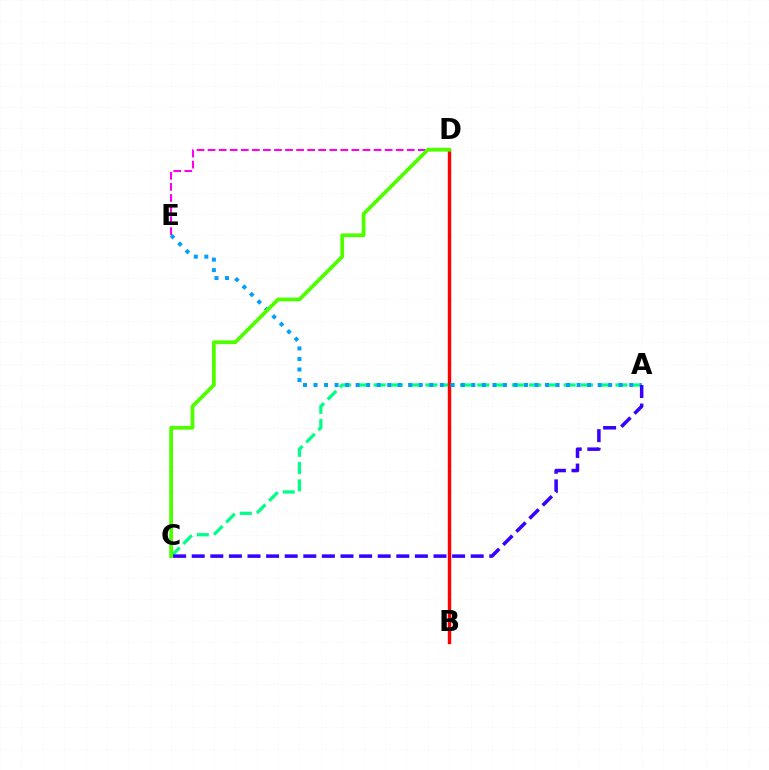{('B', 'D'): [{'color': '#ffd500', 'line_style': 'dotted', 'thickness': 2.03}, {'color': '#ff0000', 'line_style': 'solid', 'thickness': 2.46}], ('D', 'E'): [{'color': '#ff00ed', 'line_style': 'dashed', 'thickness': 1.5}], ('A', 'C'): [{'color': '#00ff86', 'line_style': 'dashed', 'thickness': 2.35}, {'color': '#3700ff', 'line_style': 'dashed', 'thickness': 2.53}], ('A', 'E'): [{'color': '#009eff', 'line_style': 'dotted', 'thickness': 2.86}], ('C', 'D'): [{'color': '#4fff00', 'line_style': 'solid', 'thickness': 2.71}]}